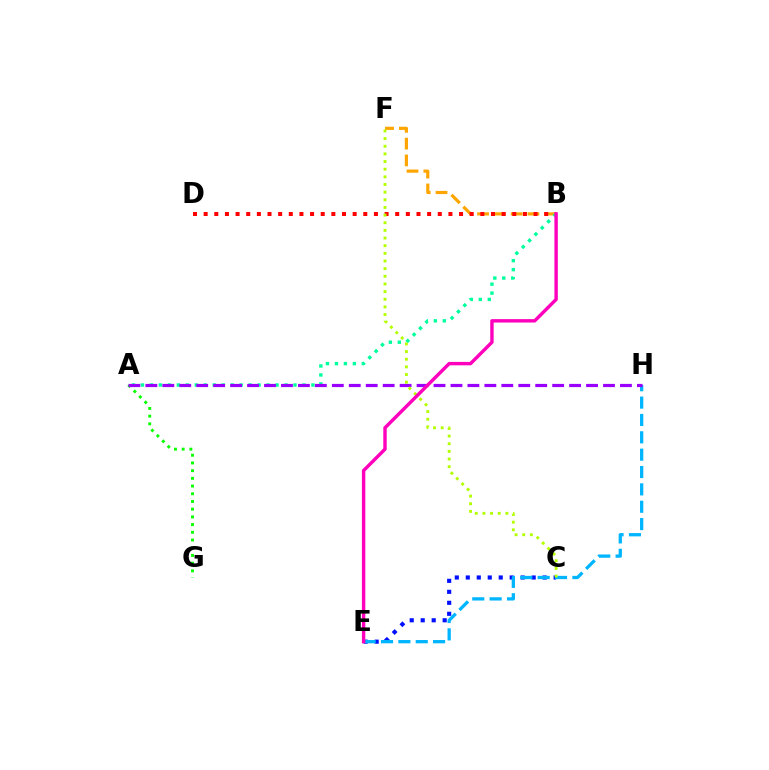{('C', 'E'): [{'color': '#0010ff', 'line_style': 'dotted', 'thickness': 2.98}], ('B', 'F'): [{'color': '#ffa500', 'line_style': 'dashed', 'thickness': 2.28}], ('A', 'B'): [{'color': '#00ff9d', 'line_style': 'dotted', 'thickness': 2.44}], ('B', 'D'): [{'color': '#ff0000', 'line_style': 'dotted', 'thickness': 2.89}], ('A', 'G'): [{'color': '#08ff00', 'line_style': 'dotted', 'thickness': 2.09}], ('E', 'H'): [{'color': '#00b5ff', 'line_style': 'dashed', 'thickness': 2.36}], ('A', 'H'): [{'color': '#9b00ff', 'line_style': 'dashed', 'thickness': 2.3}], ('C', 'F'): [{'color': '#b3ff00', 'line_style': 'dotted', 'thickness': 2.08}], ('B', 'E'): [{'color': '#ff00bd', 'line_style': 'solid', 'thickness': 2.45}]}